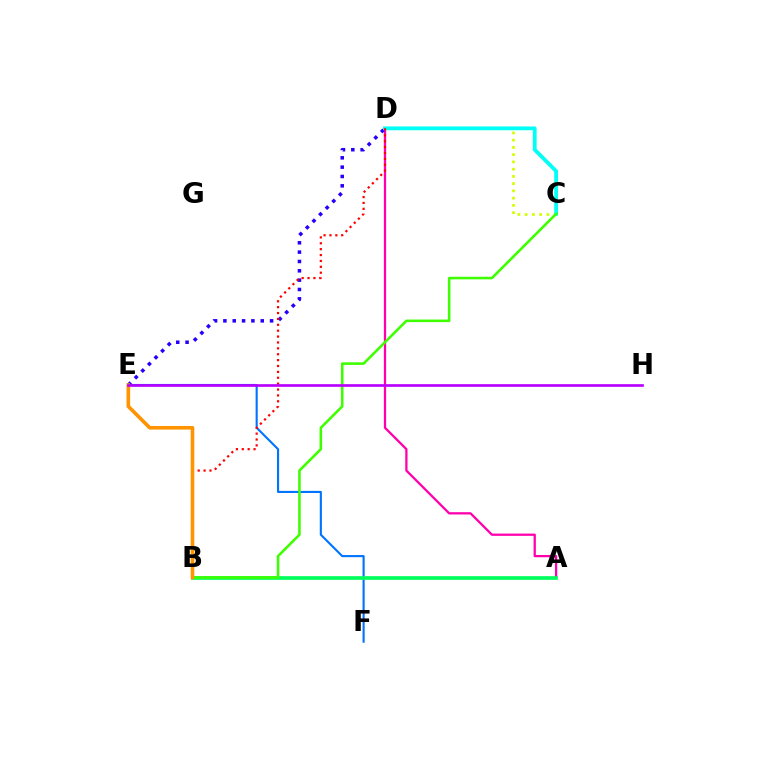{('A', 'D'): [{'color': '#ff00ac', 'line_style': 'solid', 'thickness': 1.64}], ('C', 'D'): [{'color': '#d1ff00', 'line_style': 'dotted', 'thickness': 1.97}, {'color': '#00fff6', 'line_style': 'solid', 'thickness': 2.73}], ('D', 'E'): [{'color': '#2500ff', 'line_style': 'dotted', 'thickness': 2.54}], ('E', 'F'): [{'color': '#0074ff', 'line_style': 'solid', 'thickness': 1.53}], ('B', 'D'): [{'color': '#ff0000', 'line_style': 'dotted', 'thickness': 1.6}], ('A', 'B'): [{'color': '#00ff5c', 'line_style': 'solid', 'thickness': 2.65}], ('B', 'C'): [{'color': '#3dff00', 'line_style': 'solid', 'thickness': 1.85}], ('B', 'E'): [{'color': '#ff9400', 'line_style': 'solid', 'thickness': 2.6}], ('E', 'H'): [{'color': '#b900ff', 'line_style': 'solid', 'thickness': 1.93}]}